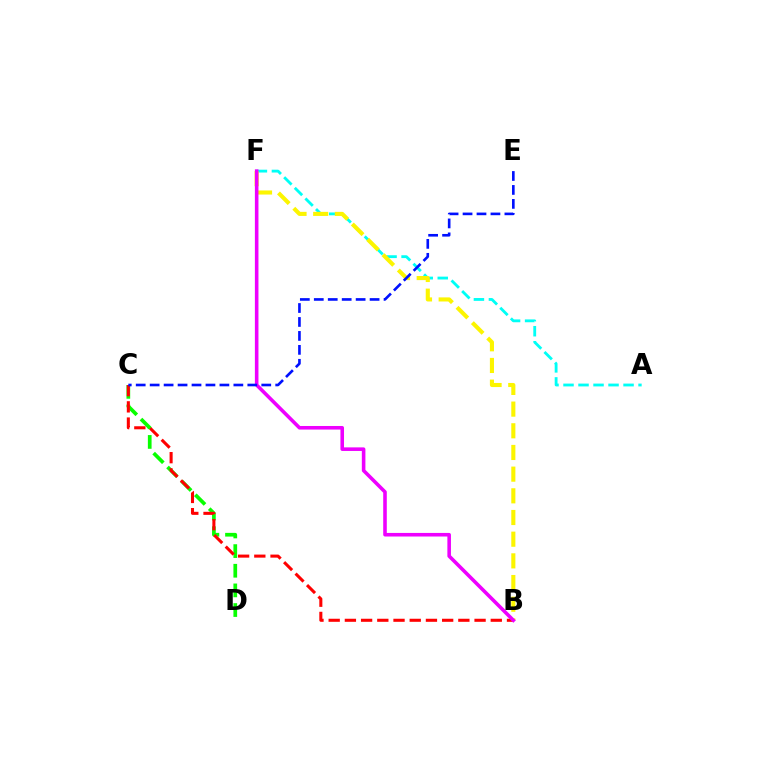{('A', 'F'): [{'color': '#00fff6', 'line_style': 'dashed', 'thickness': 2.04}], ('C', 'D'): [{'color': '#08ff00', 'line_style': 'dashed', 'thickness': 2.67}], ('B', 'F'): [{'color': '#fcf500', 'line_style': 'dashed', 'thickness': 2.95}, {'color': '#ee00ff', 'line_style': 'solid', 'thickness': 2.58}], ('B', 'C'): [{'color': '#ff0000', 'line_style': 'dashed', 'thickness': 2.2}], ('C', 'E'): [{'color': '#0010ff', 'line_style': 'dashed', 'thickness': 1.9}]}